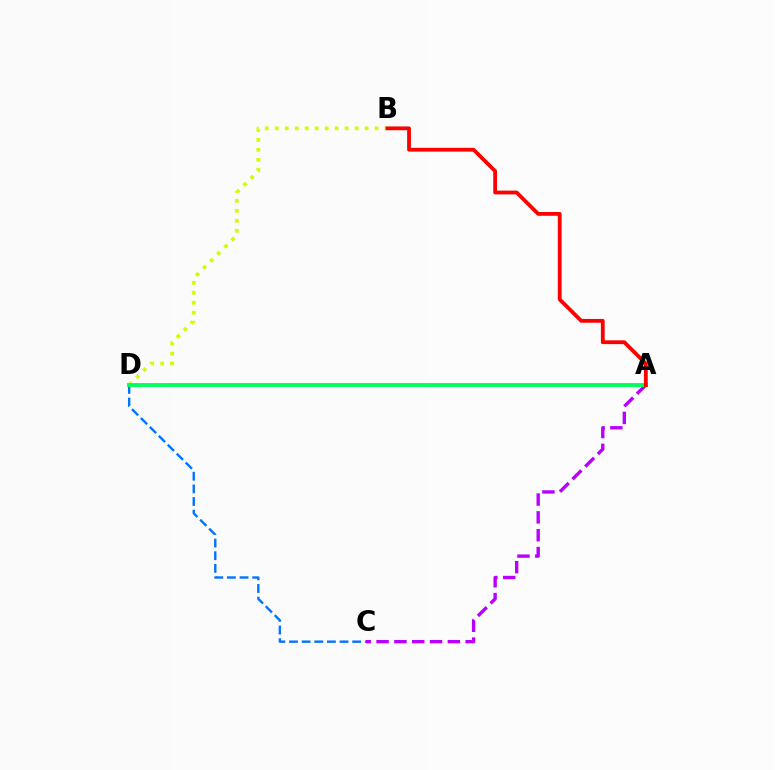{('C', 'D'): [{'color': '#0074ff', 'line_style': 'dashed', 'thickness': 1.72}], ('B', 'D'): [{'color': '#d1ff00', 'line_style': 'dotted', 'thickness': 2.71}], ('A', 'C'): [{'color': '#b900ff', 'line_style': 'dashed', 'thickness': 2.42}], ('A', 'D'): [{'color': '#00ff5c', 'line_style': 'solid', 'thickness': 2.78}], ('A', 'B'): [{'color': '#ff0000', 'line_style': 'solid', 'thickness': 2.73}]}